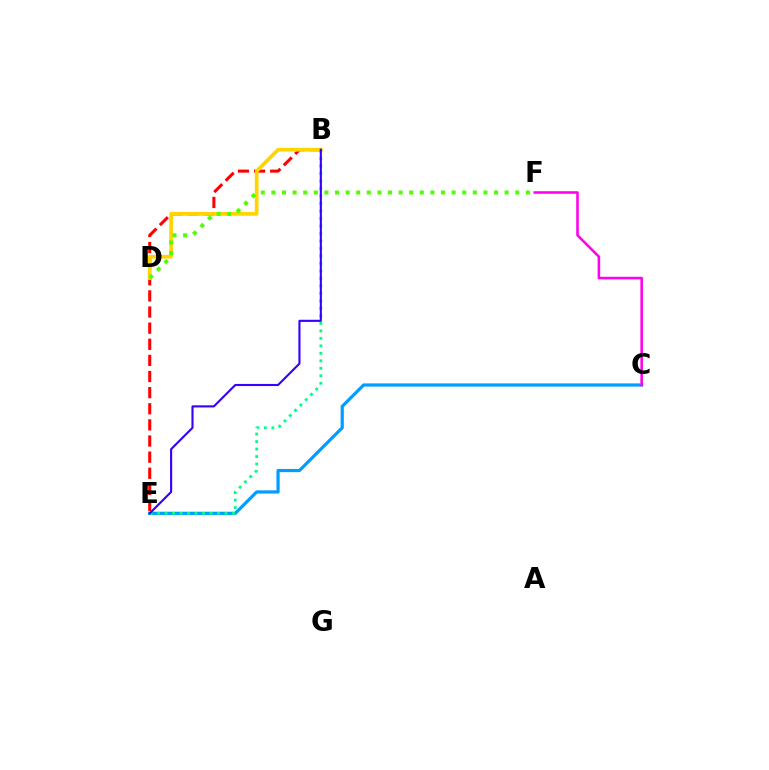{('C', 'E'): [{'color': '#009eff', 'line_style': 'solid', 'thickness': 2.31}], ('B', 'E'): [{'color': '#ff0000', 'line_style': 'dashed', 'thickness': 2.19}, {'color': '#00ff86', 'line_style': 'dotted', 'thickness': 2.04}, {'color': '#3700ff', 'line_style': 'solid', 'thickness': 1.53}], ('B', 'D'): [{'color': '#ffd500', 'line_style': 'solid', 'thickness': 2.69}], ('C', 'F'): [{'color': '#ff00ed', 'line_style': 'solid', 'thickness': 1.84}], ('D', 'F'): [{'color': '#4fff00', 'line_style': 'dotted', 'thickness': 2.88}]}